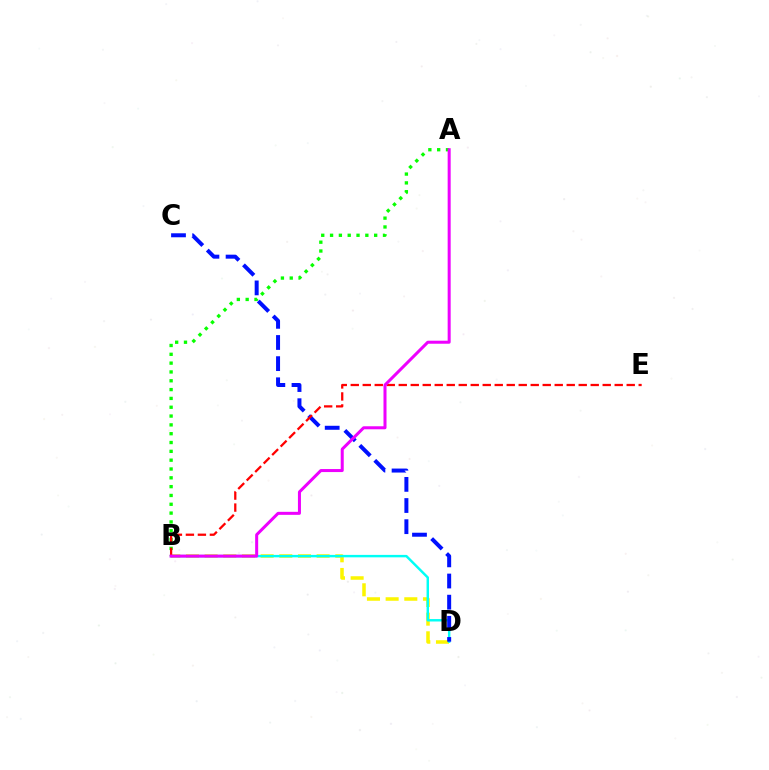{('B', 'D'): [{'color': '#fcf500', 'line_style': 'dashed', 'thickness': 2.54}, {'color': '#00fff6', 'line_style': 'solid', 'thickness': 1.76}], ('A', 'B'): [{'color': '#08ff00', 'line_style': 'dotted', 'thickness': 2.4}, {'color': '#ee00ff', 'line_style': 'solid', 'thickness': 2.18}], ('C', 'D'): [{'color': '#0010ff', 'line_style': 'dashed', 'thickness': 2.87}], ('B', 'E'): [{'color': '#ff0000', 'line_style': 'dashed', 'thickness': 1.63}]}